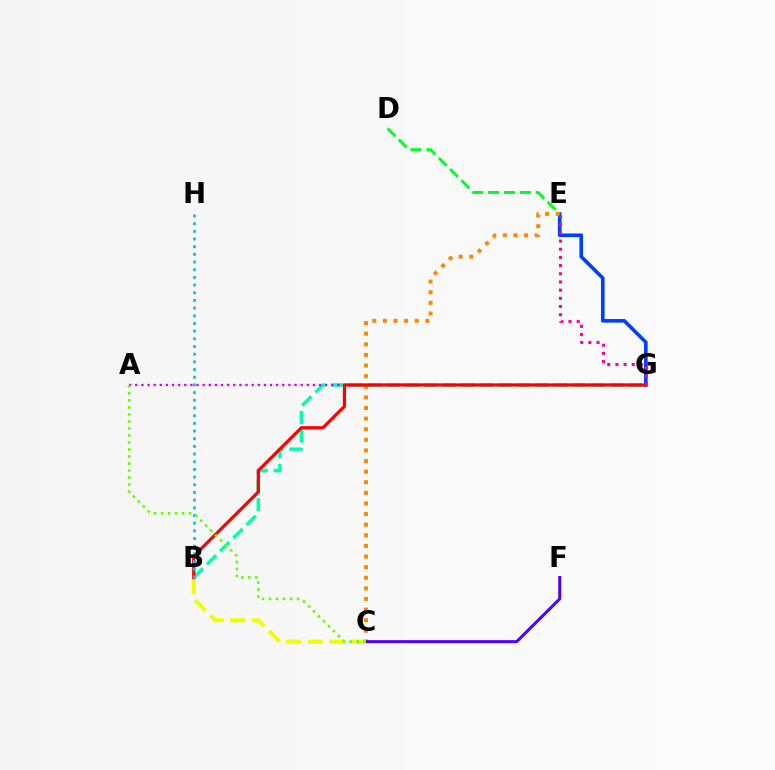{('E', 'G'): [{'color': '#003fff', 'line_style': 'solid', 'thickness': 2.61}, {'color': '#ff00a0', 'line_style': 'dotted', 'thickness': 2.22}], ('C', 'E'): [{'color': '#ff8800', 'line_style': 'dotted', 'thickness': 2.88}], ('B', 'G'): [{'color': '#00ffaf', 'line_style': 'dashed', 'thickness': 2.53}, {'color': '#ff0000', 'line_style': 'solid', 'thickness': 2.31}], ('A', 'G'): [{'color': '#d600ff', 'line_style': 'dotted', 'thickness': 1.66}], ('C', 'F'): [{'color': '#4f00ff', 'line_style': 'solid', 'thickness': 2.18}], ('D', 'E'): [{'color': '#00ff27', 'line_style': 'dashed', 'thickness': 2.16}], ('B', 'H'): [{'color': '#00c7ff', 'line_style': 'dotted', 'thickness': 2.09}], ('B', 'C'): [{'color': '#eeff00', 'line_style': 'dashed', 'thickness': 2.94}], ('A', 'C'): [{'color': '#66ff00', 'line_style': 'dotted', 'thickness': 1.91}]}